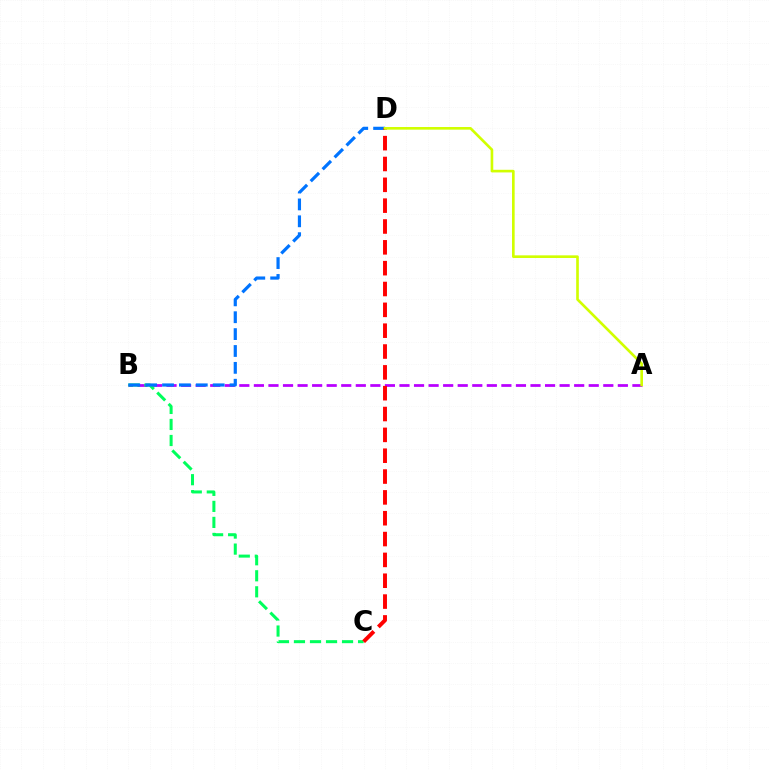{('A', 'B'): [{'color': '#b900ff', 'line_style': 'dashed', 'thickness': 1.98}], ('B', 'C'): [{'color': '#00ff5c', 'line_style': 'dashed', 'thickness': 2.18}], ('B', 'D'): [{'color': '#0074ff', 'line_style': 'dashed', 'thickness': 2.29}], ('C', 'D'): [{'color': '#ff0000', 'line_style': 'dashed', 'thickness': 2.83}], ('A', 'D'): [{'color': '#d1ff00', 'line_style': 'solid', 'thickness': 1.9}]}